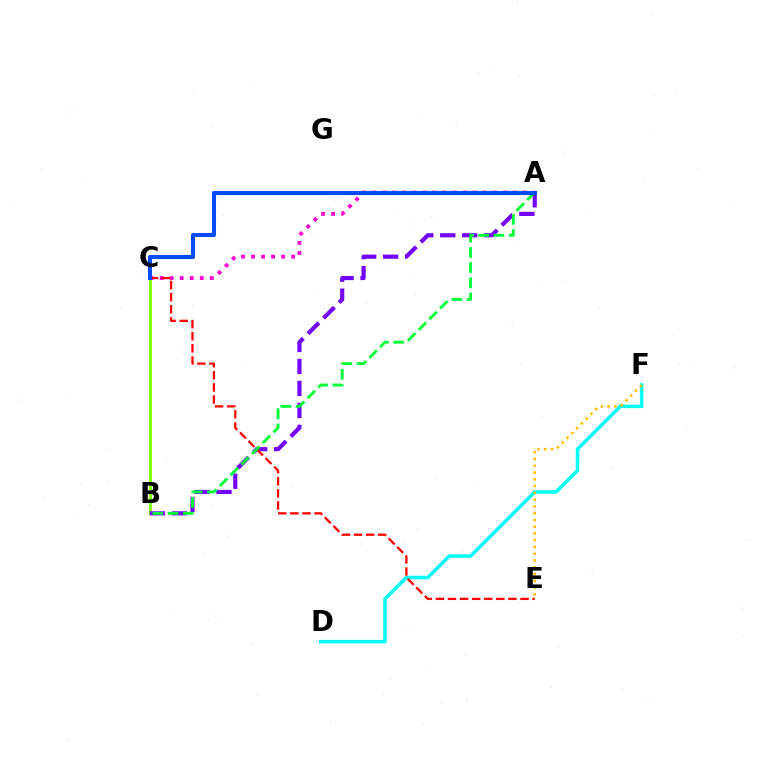{('A', 'C'): [{'color': '#ff00cf', 'line_style': 'dotted', 'thickness': 2.72}, {'color': '#004bff', 'line_style': 'solid', 'thickness': 2.92}], ('B', 'C'): [{'color': '#84ff00', 'line_style': 'solid', 'thickness': 2.17}], ('D', 'F'): [{'color': '#00fff6', 'line_style': 'solid', 'thickness': 2.53}], ('A', 'B'): [{'color': '#7200ff', 'line_style': 'dashed', 'thickness': 2.99}, {'color': '#00ff39', 'line_style': 'dashed', 'thickness': 2.06}], ('E', 'F'): [{'color': '#ffbd00', 'line_style': 'dotted', 'thickness': 1.84}], ('C', 'E'): [{'color': '#ff0000', 'line_style': 'dashed', 'thickness': 1.64}]}